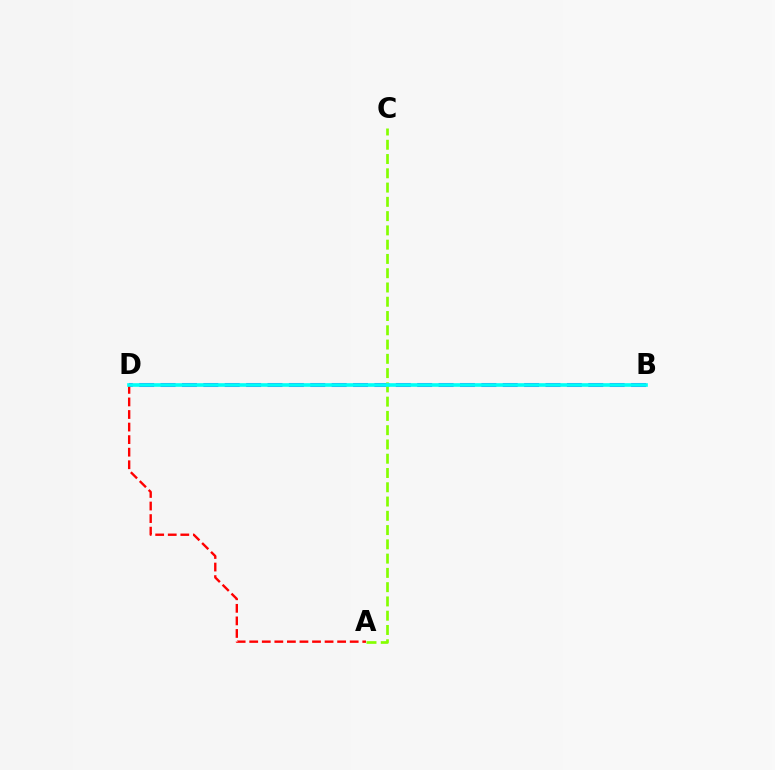{('B', 'D'): [{'color': '#7200ff', 'line_style': 'dashed', 'thickness': 2.91}, {'color': '#00fff6', 'line_style': 'solid', 'thickness': 2.62}], ('A', 'D'): [{'color': '#ff0000', 'line_style': 'dashed', 'thickness': 1.71}], ('A', 'C'): [{'color': '#84ff00', 'line_style': 'dashed', 'thickness': 1.94}]}